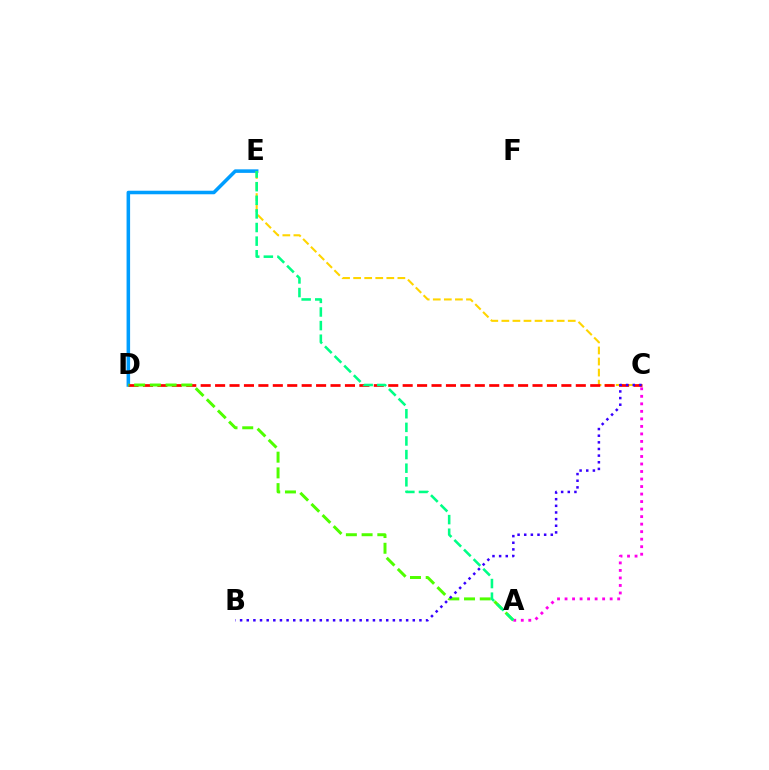{('D', 'E'): [{'color': '#009eff', 'line_style': 'solid', 'thickness': 2.55}], ('A', 'C'): [{'color': '#ff00ed', 'line_style': 'dotted', 'thickness': 2.04}], ('C', 'E'): [{'color': '#ffd500', 'line_style': 'dashed', 'thickness': 1.5}], ('C', 'D'): [{'color': '#ff0000', 'line_style': 'dashed', 'thickness': 1.96}], ('A', 'D'): [{'color': '#4fff00', 'line_style': 'dashed', 'thickness': 2.14}], ('A', 'E'): [{'color': '#00ff86', 'line_style': 'dashed', 'thickness': 1.85}], ('B', 'C'): [{'color': '#3700ff', 'line_style': 'dotted', 'thickness': 1.8}]}